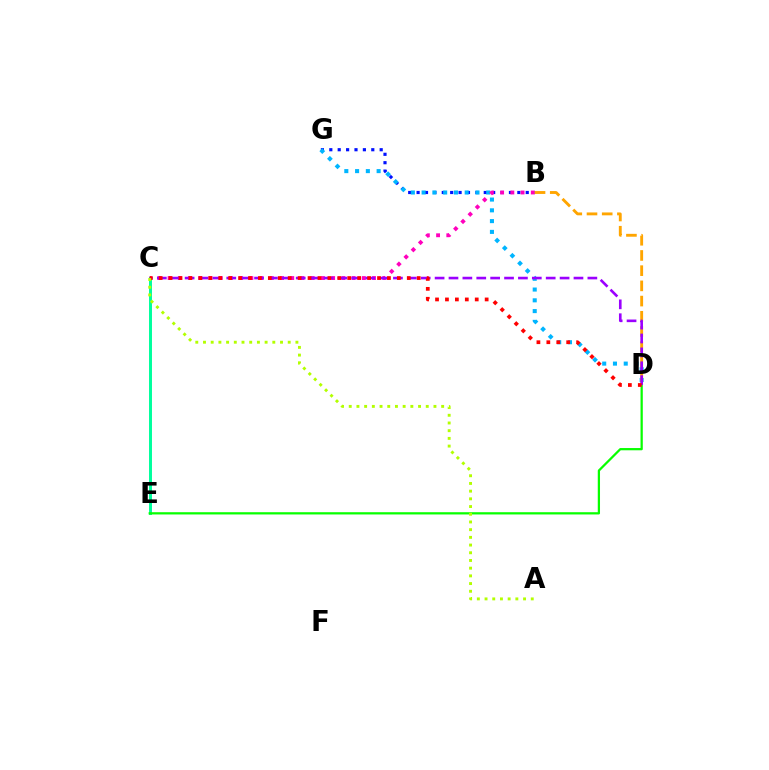{('B', 'G'): [{'color': '#0010ff', 'line_style': 'dotted', 'thickness': 2.28}], ('D', 'G'): [{'color': '#00b5ff', 'line_style': 'dotted', 'thickness': 2.93}], ('B', 'C'): [{'color': '#ff00bd', 'line_style': 'dotted', 'thickness': 2.78}], ('B', 'D'): [{'color': '#ffa500', 'line_style': 'dashed', 'thickness': 2.07}], ('C', 'E'): [{'color': '#00ff9d', 'line_style': 'solid', 'thickness': 2.13}], ('D', 'E'): [{'color': '#08ff00', 'line_style': 'solid', 'thickness': 1.62}], ('C', 'D'): [{'color': '#9b00ff', 'line_style': 'dashed', 'thickness': 1.89}, {'color': '#ff0000', 'line_style': 'dotted', 'thickness': 2.7}], ('A', 'C'): [{'color': '#b3ff00', 'line_style': 'dotted', 'thickness': 2.09}]}